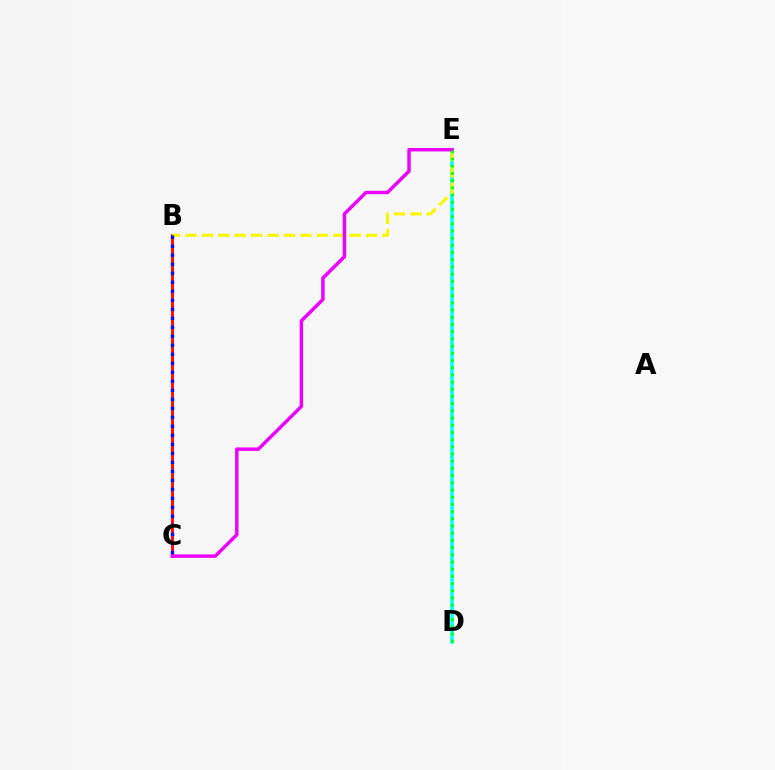{('B', 'C'): [{'color': '#ff0000', 'line_style': 'solid', 'thickness': 2.01}, {'color': '#0010ff', 'line_style': 'dotted', 'thickness': 2.45}], ('D', 'E'): [{'color': '#00fff6', 'line_style': 'solid', 'thickness': 2.53}, {'color': '#08ff00', 'line_style': 'dotted', 'thickness': 1.96}], ('B', 'E'): [{'color': '#fcf500', 'line_style': 'dashed', 'thickness': 2.23}], ('C', 'E'): [{'color': '#ee00ff', 'line_style': 'solid', 'thickness': 2.47}]}